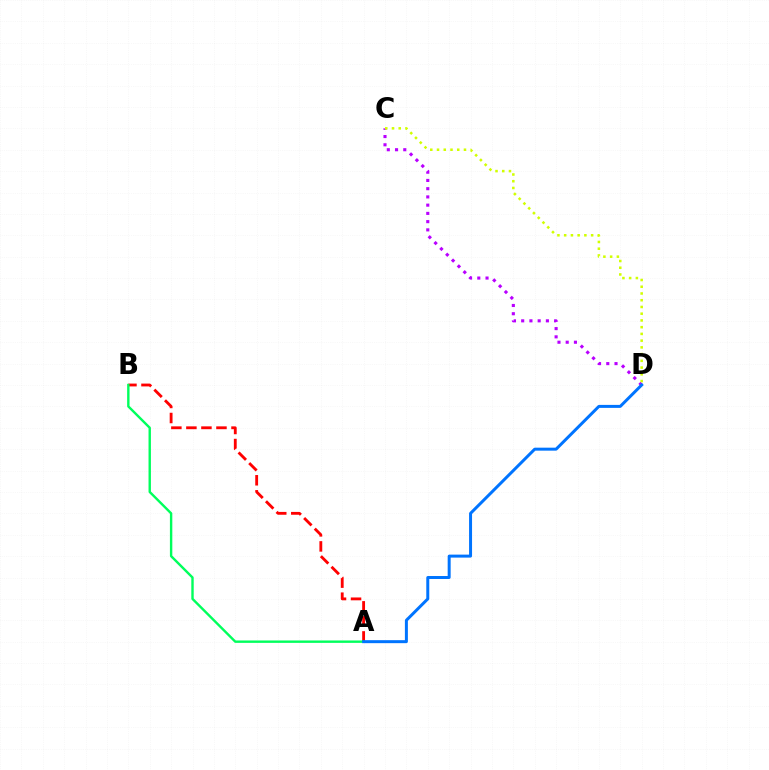{('A', 'B'): [{'color': '#ff0000', 'line_style': 'dashed', 'thickness': 2.04}, {'color': '#00ff5c', 'line_style': 'solid', 'thickness': 1.73}], ('C', 'D'): [{'color': '#b900ff', 'line_style': 'dotted', 'thickness': 2.24}, {'color': '#d1ff00', 'line_style': 'dotted', 'thickness': 1.83}], ('A', 'D'): [{'color': '#0074ff', 'line_style': 'solid', 'thickness': 2.15}]}